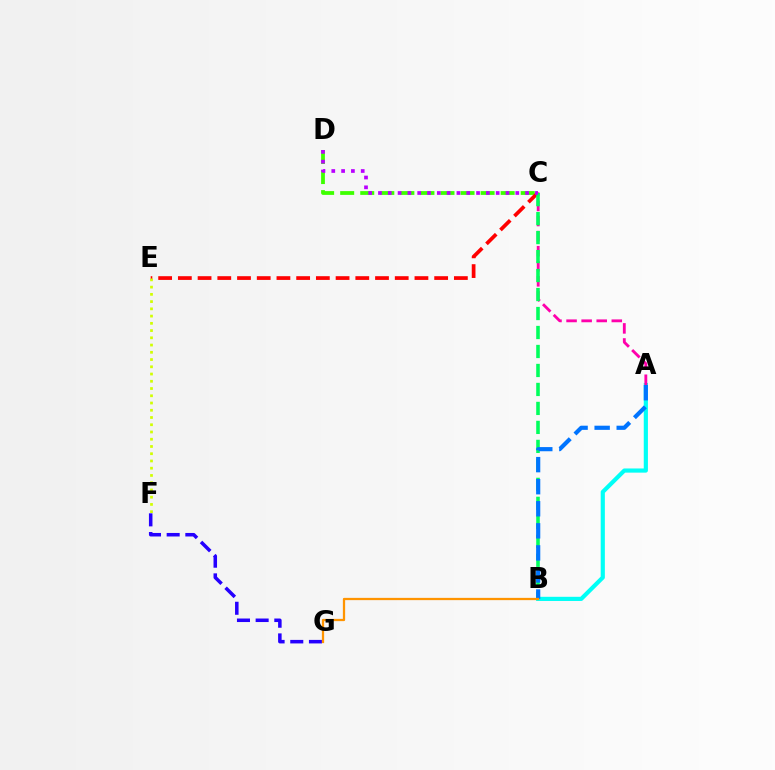{('A', 'B'): [{'color': '#00fff6', 'line_style': 'solid', 'thickness': 3.0}, {'color': '#0074ff', 'line_style': 'dashed', 'thickness': 3.0}], ('A', 'C'): [{'color': '#ff00ac', 'line_style': 'dashed', 'thickness': 2.05}], ('C', 'D'): [{'color': '#3dff00', 'line_style': 'dashed', 'thickness': 2.73}, {'color': '#b900ff', 'line_style': 'dotted', 'thickness': 2.67}], ('C', 'E'): [{'color': '#ff0000', 'line_style': 'dashed', 'thickness': 2.68}], ('B', 'C'): [{'color': '#00ff5c', 'line_style': 'dashed', 'thickness': 2.58}], ('F', 'G'): [{'color': '#2500ff', 'line_style': 'dashed', 'thickness': 2.54}], ('E', 'F'): [{'color': '#d1ff00', 'line_style': 'dotted', 'thickness': 1.97}], ('B', 'G'): [{'color': '#ff9400', 'line_style': 'solid', 'thickness': 1.63}]}